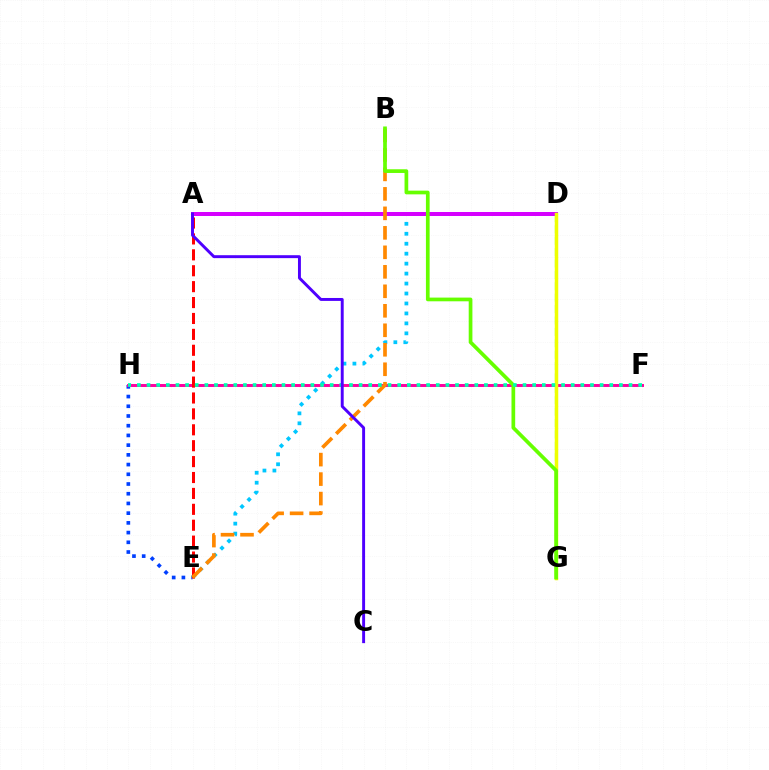{('E', 'H'): [{'color': '#003fff', 'line_style': 'dotted', 'thickness': 2.64}], ('D', 'E'): [{'color': '#00c7ff', 'line_style': 'dotted', 'thickness': 2.71}], ('D', 'G'): [{'color': '#00ff27', 'line_style': 'dashed', 'thickness': 1.55}, {'color': '#eeff00', 'line_style': 'solid', 'thickness': 2.51}], ('A', 'D'): [{'color': '#d600ff', 'line_style': 'solid', 'thickness': 2.88}], ('F', 'H'): [{'color': '#ff00a0', 'line_style': 'solid', 'thickness': 2.13}, {'color': '#00ffaf', 'line_style': 'dotted', 'thickness': 2.62}], ('A', 'E'): [{'color': '#ff0000', 'line_style': 'dashed', 'thickness': 2.16}], ('B', 'E'): [{'color': '#ff8800', 'line_style': 'dashed', 'thickness': 2.65}], ('B', 'G'): [{'color': '#66ff00', 'line_style': 'solid', 'thickness': 2.67}], ('A', 'C'): [{'color': '#4f00ff', 'line_style': 'solid', 'thickness': 2.11}]}